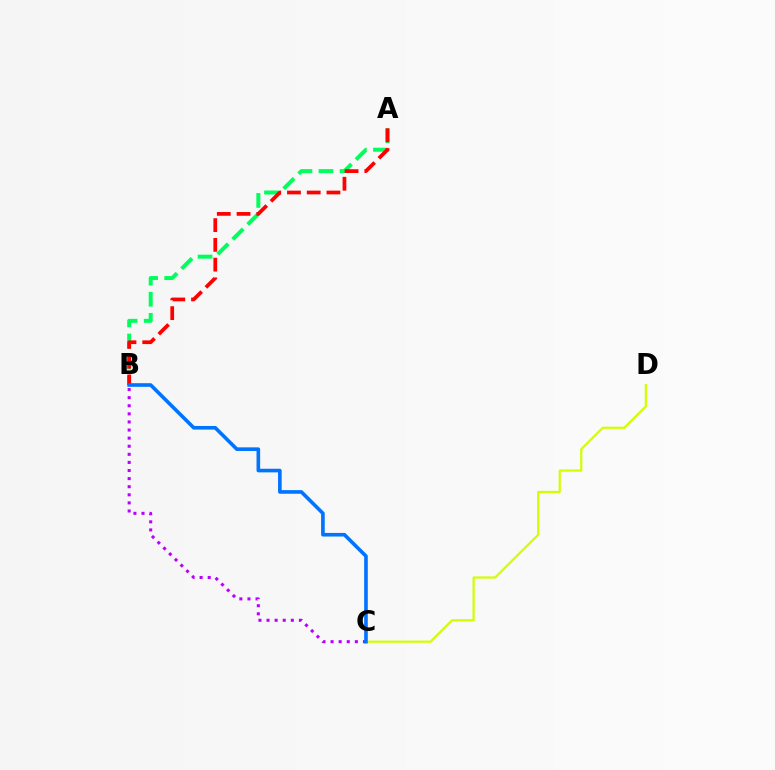{('A', 'B'): [{'color': '#00ff5c', 'line_style': 'dashed', 'thickness': 2.87}, {'color': '#ff0000', 'line_style': 'dashed', 'thickness': 2.68}], ('C', 'D'): [{'color': '#d1ff00', 'line_style': 'solid', 'thickness': 1.59}], ('B', 'C'): [{'color': '#b900ff', 'line_style': 'dotted', 'thickness': 2.2}, {'color': '#0074ff', 'line_style': 'solid', 'thickness': 2.61}]}